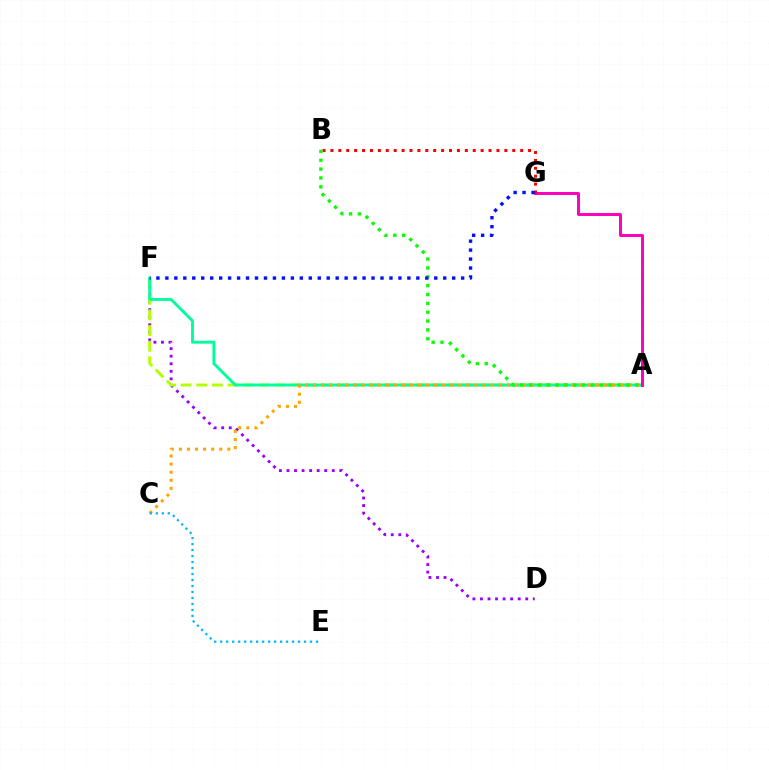{('D', 'F'): [{'color': '#9b00ff', 'line_style': 'dotted', 'thickness': 2.05}], ('A', 'F'): [{'color': '#b3ff00', 'line_style': 'dashed', 'thickness': 2.13}, {'color': '#00ff9d', 'line_style': 'solid', 'thickness': 2.08}], ('A', 'C'): [{'color': '#ffa500', 'line_style': 'dotted', 'thickness': 2.19}], ('A', 'G'): [{'color': '#ff00bd', 'line_style': 'solid', 'thickness': 2.14}], ('B', 'G'): [{'color': '#ff0000', 'line_style': 'dotted', 'thickness': 2.15}], ('A', 'B'): [{'color': '#08ff00', 'line_style': 'dotted', 'thickness': 2.41}], ('C', 'E'): [{'color': '#00b5ff', 'line_style': 'dotted', 'thickness': 1.63}], ('F', 'G'): [{'color': '#0010ff', 'line_style': 'dotted', 'thickness': 2.44}]}